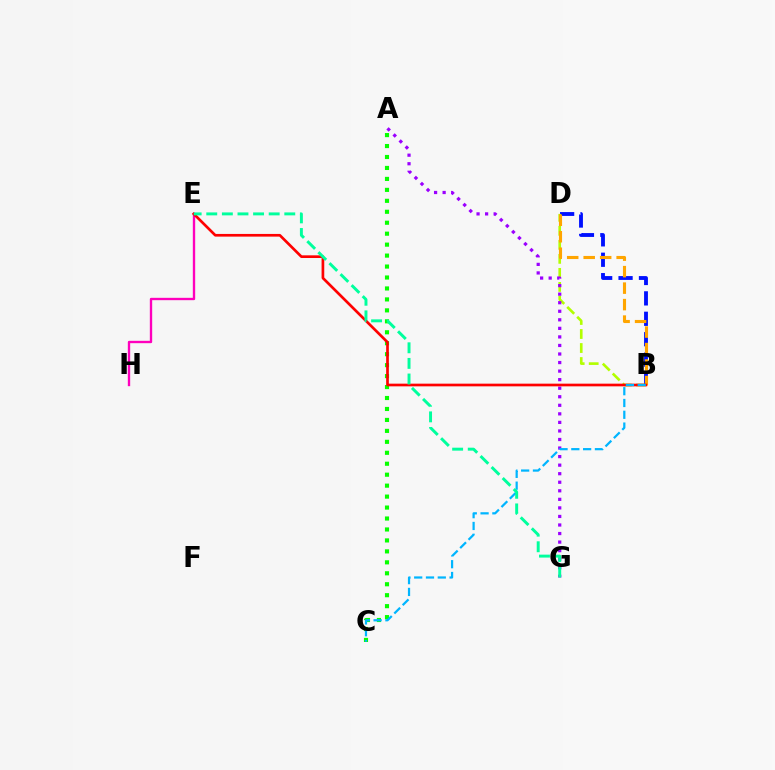{('A', 'C'): [{'color': '#08ff00', 'line_style': 'dotted', 'thickness': 2.98}], ('B', 'D'): [{'color': '#0010ff', 'line_style': 'dashed', 'thickness': 2.77}, {'color': '#b3ff00', 'line_style': 'dashed', 'thickness': 1.9}, {'color': '#ffa500', 'line_style': 'dashed', 'thickness': 2.24}], ('E', 'H'): [{'color': '#ff00bd', 'line_style': 'solid', 'thickness': 1.69}], ('A', 'G'): [{'color': '#9b00ff', 'line_style': 'dotted', 'thickness': 2.32}], ('B', 'E'): [{'color': '#ff0000', 'line_style': 'solid', 'thickness': 1.93}], ('B', 'C'): [{'color': '#00b5ff', 'line_style': 'dashed', 'thickness': 1.6}], ('E', 'G'): [{'color': '#00ff9d', 'line_style': 'dashed', 'thickness': 2.12}]}